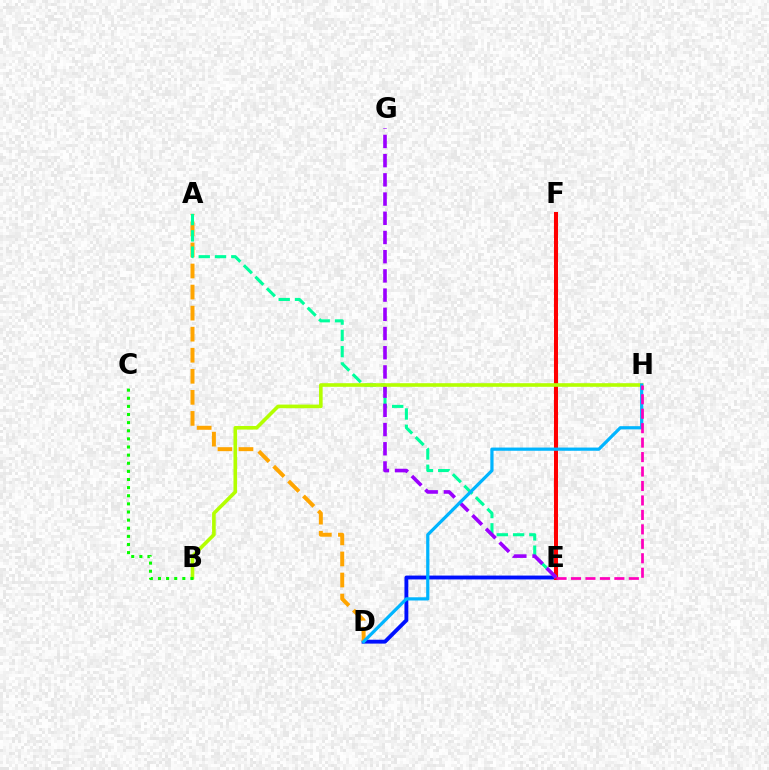{('D', 'E'): [{'color': '#0010ff', 'line_style': 'solid', 'thickness': 2.79}], ('E', 'F'): [{'color': '#ff0000', 'line_style': 'solid', 'thickness': 2.9}], ('A', 'D'): [{'color': '#ffa500', 'line_style': 'dashed', 'thickness': 2.86}], ('A', 'E'): [{'color': '#00ff9d', 'line_style': 'dashed', 'thickness': 2.21}], ('E', 'G'): [{'color': '#9b00ff', 'line_style': 'dashed', 'thickness': 2.61}], ('B', 'H'): [{'color': '#b3ff00', 'line_style': 'solid', 'thickness': 2.6}], ('D', 'H'): [{'color': '#00b5ff', 'line_style': 'solid', 'thickness': 2.31}], ('B', 'C'): [{'color': '#08ff00', 'line_style': 'dotted', 'thickness': 2.21}], ('E', 'H'): [{'color': '#ff00bd', 'line_style': 'dashed', 'thickness': 1.96}]}